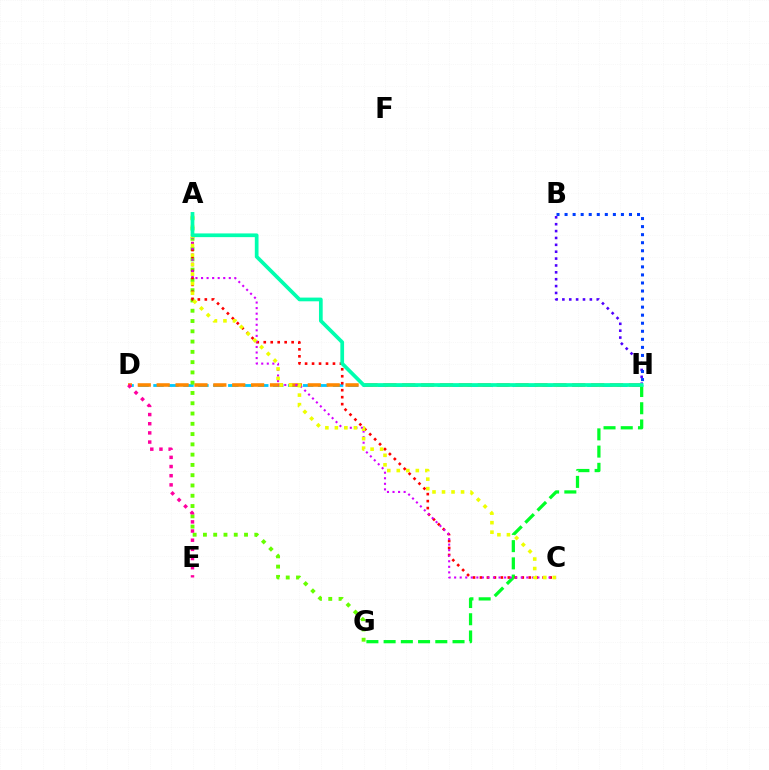{('D', 'H'): [{'color': '#00c7ff', 'line_style': 'dashed', 'thickness': 2.03}, {'color': '#ff8800', 'line_style': 'dashed', 'thickness': 2.57}], ('B', 'H'): [{'color': '#4f00ff', 'line_style': 'dotted', 'thickness': 1.87}, {'color': '#003fff', 'line_style': 'dotted', 'thickness': 2.19}], ('G', 'H'): [{'color': '#00ff27', 'line_style': 'dashed', 'thickness': 2.34}], ('A', 'G'): [{'color': '#66ff00', 'line_style': 'dotted', 'thickness': 2.79}], ('A', 'C'): [{'color': '#ff0000', 'line_style': 'dotted', 'thickness': 1.89}, {'color': '#d600ff', 'line_style': 'dotted', 'thickness': 1.51}, {'color': '#eeff00', 'line_style': 'dotted', 'thickness': 2.59}], ('D', 'E'): [{'color': '#ff00a0', 'line_style': 'dotted', 'thickness': 2.49}], ('A', 'H'): [{'color': '#00ffaf', 'line_style': 'solid', 'thickness': 2.67}]}